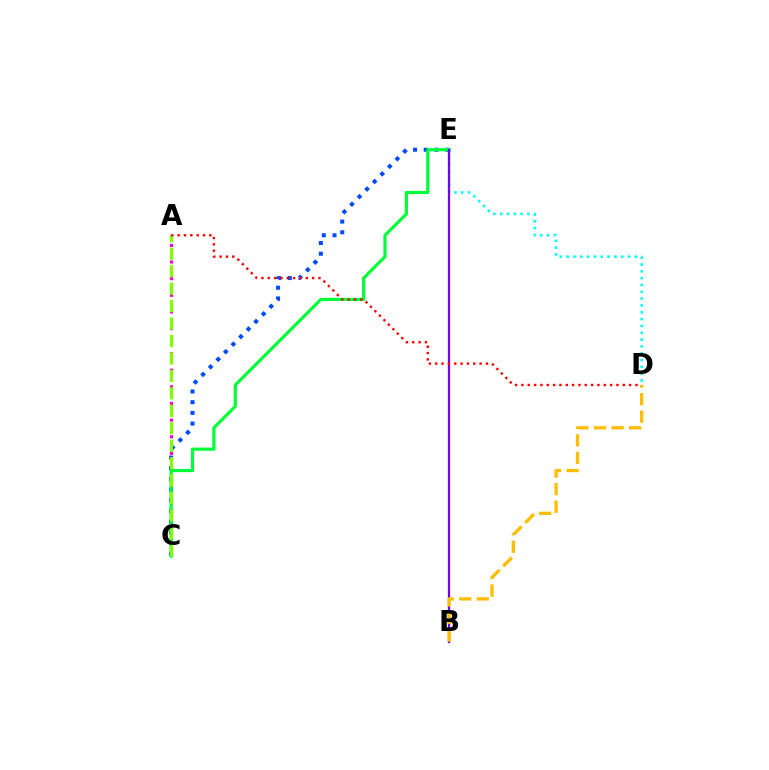{('A', 'C'): [{'color': '#ff00cf', 'line_style': 'dotted', 'thickness': 2.26}, {'color': '#84ff00', 'line_style': 'dashed', 'thickness': 2.37}], ('C', 'E'): [{'color': '#004bff', 'line_style': 'dotted', 'thickness': 2.91}, {'color': '#00ff39', 'line_style': 'solid', 'thickness': 2.29}], ('D', 'E'): [{'color': '#00fff6', 'line_style': 'dotted', 'thickness': 1.85}], ('B', 'E'): [{'color': '#7200ff', 'line_style': 'solid', 'thickness': 1.61}], ('A', 'D'): [{'color': '#ff0000', 'line_style': 'dotted', 'thickness': 1.72}], ('B', 'D'): [{'color': '#ffbd00', 'line_style': 'dashed', 'thickness': 2.39}]}